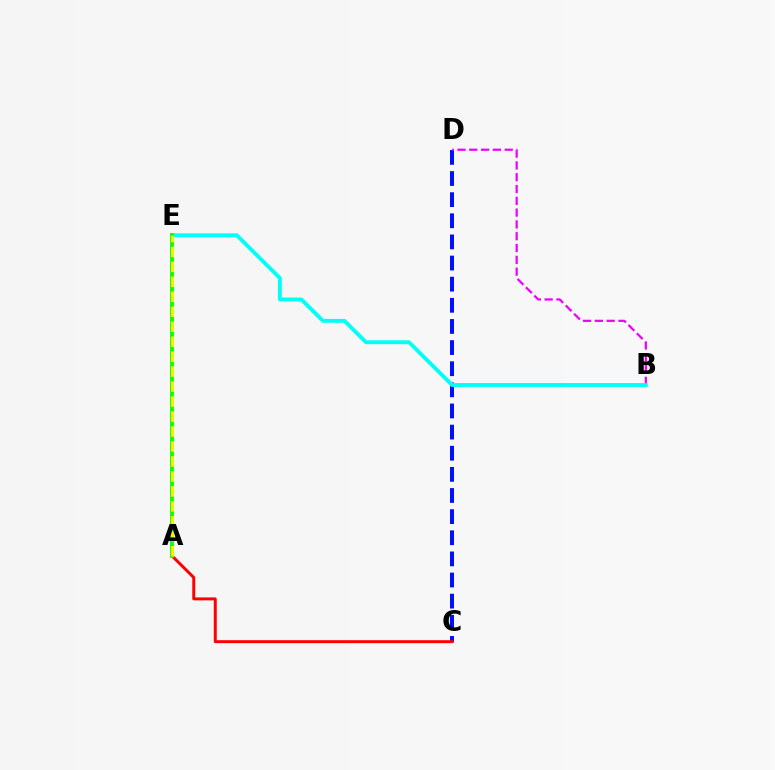{('C', 'D'): [{'color': '#0010ff', 'line_style': 'dashed', 'thickness': 2.87}], ('A', 'C'): [{'color': '#ff0000', 'line_style': 'solid', 'thickness': 2.13}], ('B', 'D'): [{'color': '#ee00ff', 'line_style': 'dashed', 'thickness': 1.6}], ('B', 'E'): [{'color': '#00fff6', 'line_style': 'solid', 'thickness': 2.79}], ('A', 'E'): [{'color': '#08ff00', 'line_style': 'solid', 'thickness': 2.76}, {'color': '#fcf500', 'line_style': 'dashed', 'thickness': 2.03}]}